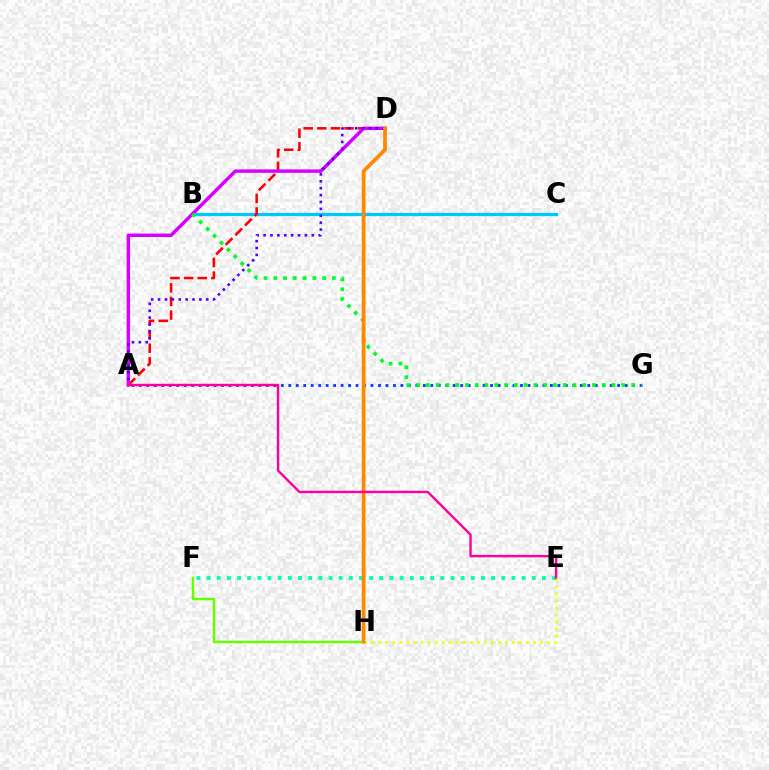{('B', 'C'): [{'color': '#00c7ff', 'line_style': 'solid', 'thickness': 2.35}], ('E', 'H'): [{'color': '#eeff00', 'line_style': 'dotted', 'thickness': 1.91}], ('E', 'F'): [{'color': '#00ffaf', 'line_style': 'dotted', 'thickness': 2.76}], ('A', 'D'): [{'color': '#ff0000', 'line_style': 'dashed', 'thickness': 1.85}, {'color': '#d600ff', 'line_style': 'solid', 'thickness': 2.47}, {'color': '#4f00ff', 'line_style': 'dotted', 'thickness': 1.87}], ('A', 'G'): [{'color': '#003fff', 'line_style': 'dotted', 'thickness': 2.03}], ('B', 'G'): [{'color': '#00ff27', 'line_style': 'dotted', 'thickness': 2.65}], ('F', 'H'): [{'color': '#66ff00', 'line_style': 'solid', 'thickness': 1.78}], ('D', 'H'): [{'color': '#ff8800', 'line_style': 'solid', 'thickness': 2.69}], ('A', 'E'): [{'color': '#ff00a0', 'line_style': 'solid', 'thickness': 1.73}]}